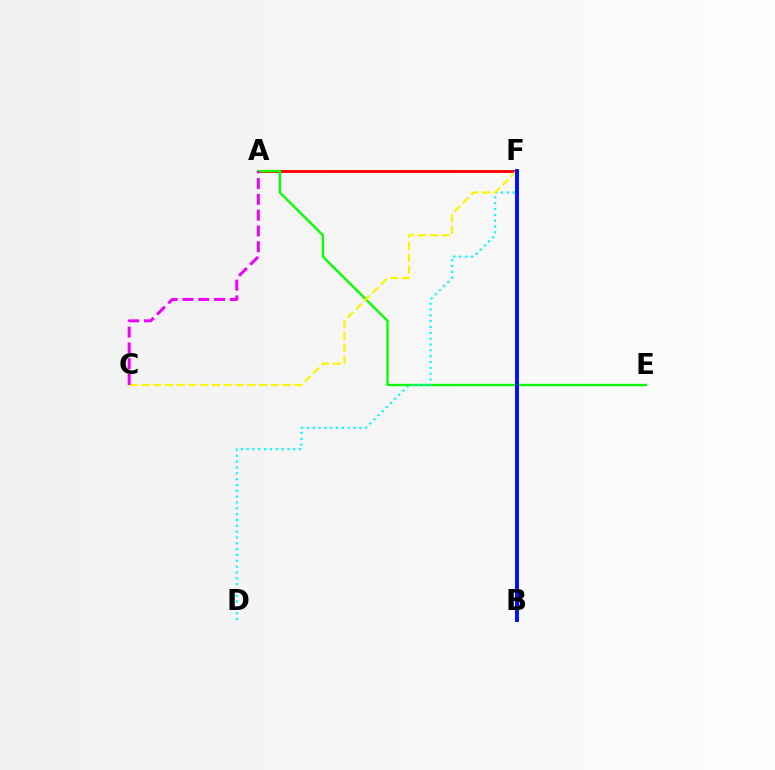{('A', 'F'): [{'color': '#ff0000', 'line_style': 'solid', 'thickness': 2.05}], ('A', 'E'): [{'color': '#08ff00', 'line_style': 'solid', 'thickness': 1.7}], ('D', 'F'): [{'color': '#00fff6', 'line_style': 'dotted', 'thickness': 1.58}], ('C', 'F'): [{'color': '#fcf500', 'line_style': 'dashed', 'thickness': 1.6}], ('A', 'C'): [{'color': '#ee00ff', 'line_style': 'dashed', 'thickness': 2.14}], ('B', 'F'): [{'color': '#0010ff', 'line_style': 'solid', 'thickness': 2.83}]}